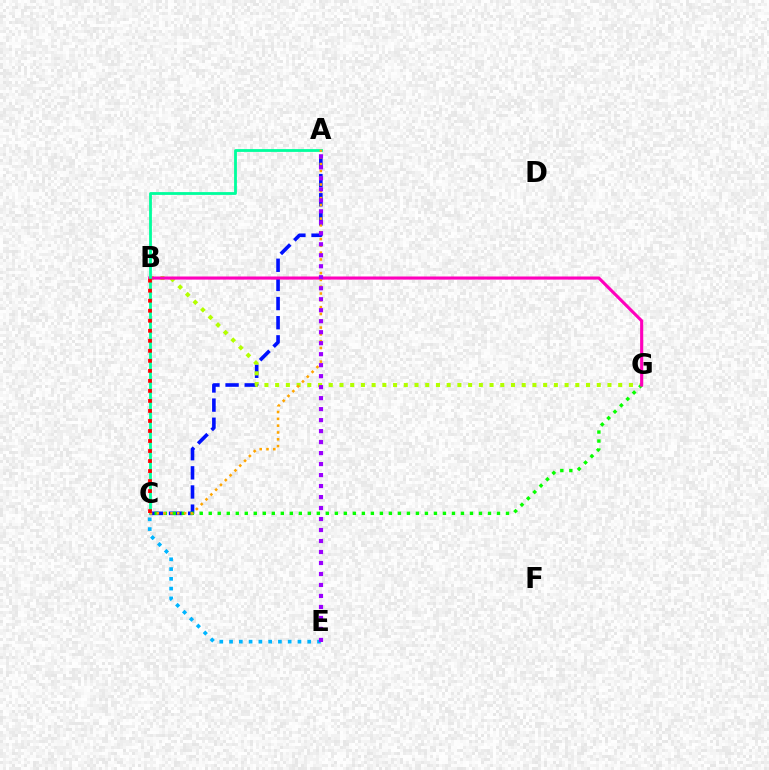{('A', 'C'): [{'color': '#0010ff', 'line_style': 'dashed', 'thickness': 2.6}, {'color': '#00ff9d', 'line_style': 'solid', 'thickness': 2.02}, {'color': '#ffa500', 'line_style': 'dotted', 'thickness': 1.85}], ('B', 'G'): [{'color': '#b3ff00', 'line_style': 'dotted', 'thickness': 2.91}, {'color': '#ff00bd', 'line_style': 'solid', 'thickness': 2.24}], ('C', 'G'): [{'color': '#08ff00', 'line_style': 'dotted', 'thickness': 2.45}], ('C', 'E'): [{'color': '#00b5ff', 'line_style': 'dotted', 'thickness': 2.65}], ('A', 'E'): [{'color': '#9b00ff', 'line_style': 'dotted', 'thickness': 2.99}], ('B', 'C'): [{'color': '#ff0000', 'line_style': 'dotted', 'thickness': 2.72}]}